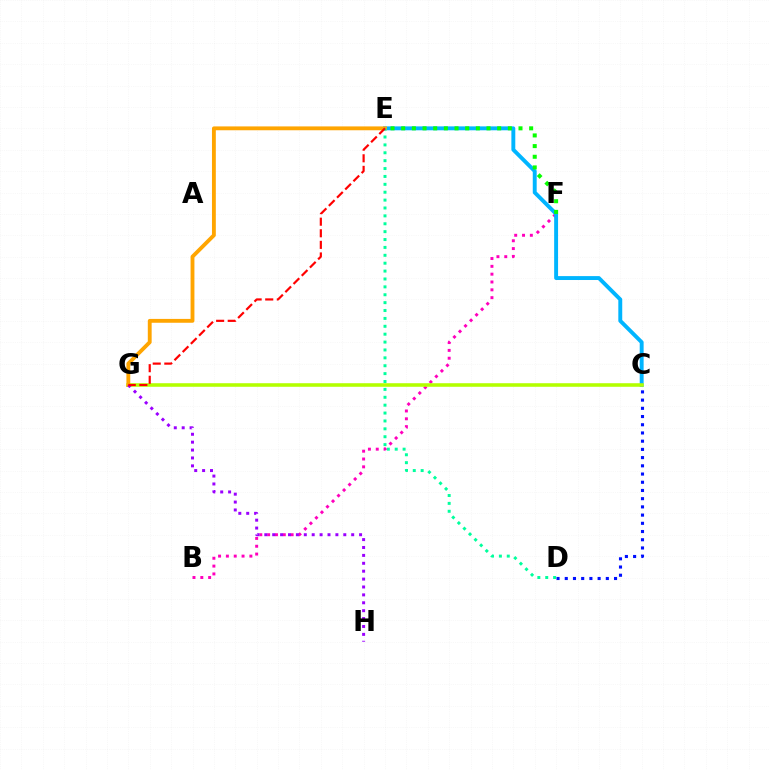{('B', 'F'): [{'color': '#ff00bd', 'line_style': 'dotted', 'thickness': 2.13}], ('C', 'D'): [{'color': '#0010ff', 'line_style': 'dotted', 'thickness': 2.23}], ('C', 'E'): [{'color': '#00b5ff', 'line_style': 'solid', 'thickness': 2.82}], ('C', 'G'): [{'color': '#b3ff00', 'line_style': 'solid', 'thickness': 2.56}], ('E', 'G'): [{'color': '#ffa500', 'line_style': 'solid', 'thickness': 2.77}, {'color': '#ff0000', 'line_style': 'dashed', 'thickness': 1.57}], ('D', 'E'): [{'color': '#00ff9d', 'line_style': 'dotted', 'thickness': 2.14}], ('G', 'H'): [{'color': '#9b00ff', 'line_style': 'dotted', 'thickness': 2.15}], ('E', 'F'): [{'color': '#08ff00', 'line_style': 'dotted', 'thickness': 2.9}]}